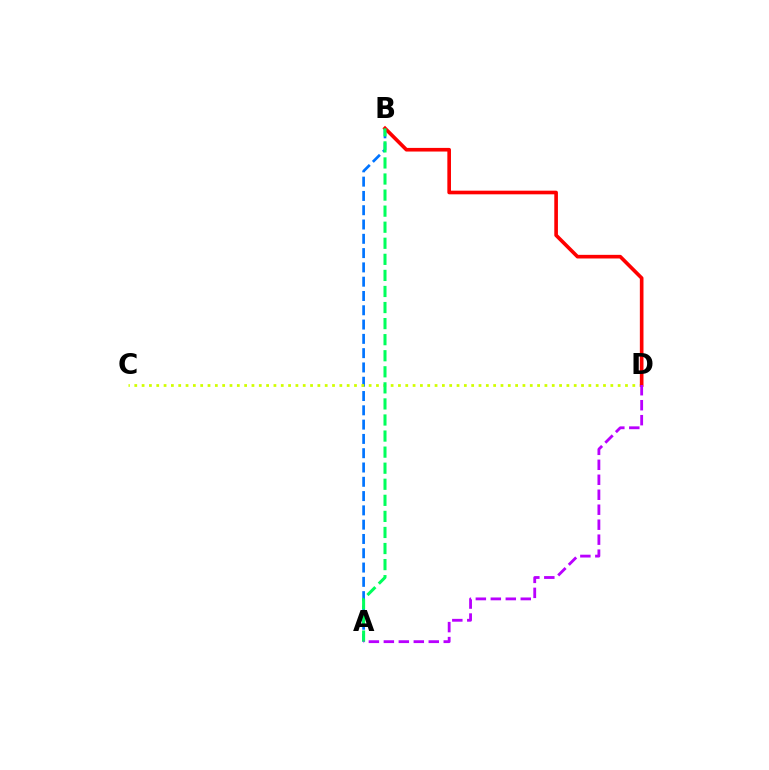{('A', 'B'): [{'color': '#0074ff', 'line_style': 'dashed', 'thickness': 1.94}, {'color': '#00ff5c', 'line_style': 'dashed', 'thickness': 2.18}], ('C', 'D'): [{'color': '#d1ff00', 'line_style': 'dotted', 'thickness': 1.99}], ('B', 'D'): [{'color': '#ff0000', 'line_style': 'solid', 'thickness': 2.62}], ('A', 'D'): [{'color': '#b900ff', 'line_style': 'dashed', 'thickness': 2.03}]}